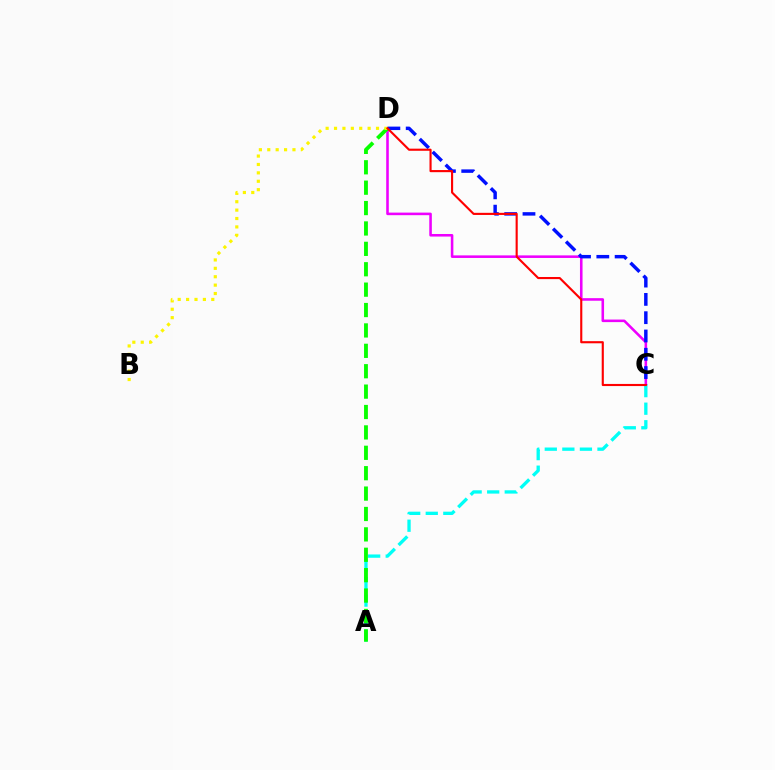{('C', 'D'): [{'color': '#ee00ff', 'line_style': 'solid', 'thickness': 1.85}, {'color': '#0010ff', 'line_style': 'dashed', 'thickness': 2.49}, {'color': '#ff0000', 'line_style': 'solid', 'thickness': 1.53}], ('A', 'C'): [{'color': '#00fff6', 'line_style': 'dashed', 'thickness': 2.39}], ('A', 'D'): [{'color': '#08ff00', 'line_style': 'dashed', 'thickness': 2.77}], ('B', 'D'): [{'color': '#fcf500', 'line_style': 'dotted', 'thickness': 2.28}]}